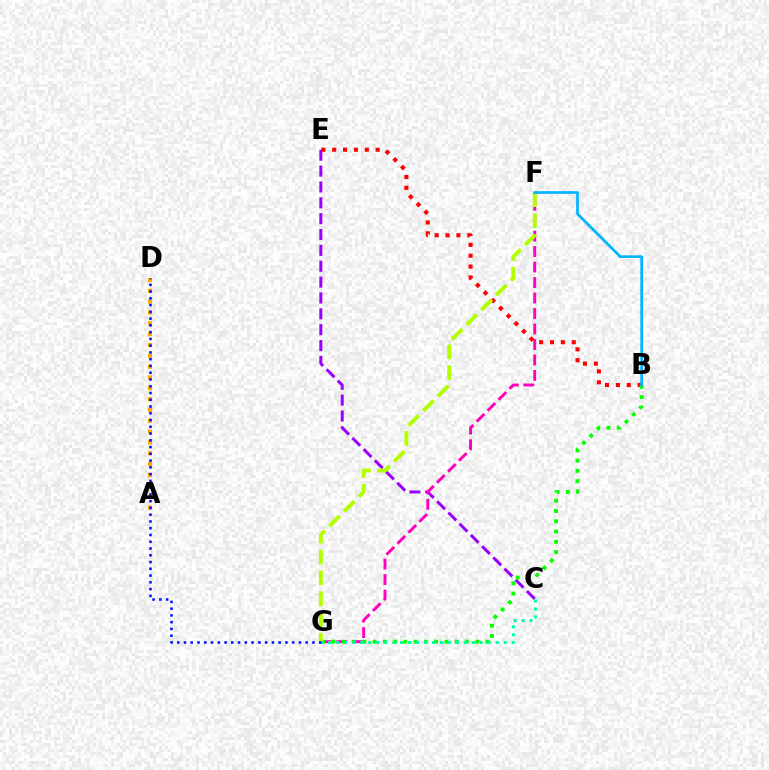{('C', 'E'): [{'color': '#9b00ff', 'line_style': 'dashed', 'thickness': 2.15}], ('A', 'D'): [{'color': '#ffa500', 'line_style': 'dotted', 'thickness': 2.94}], ('F', 'G'): [{'color': '#ff00bd', 'line_style': 'dashed', 'thickness': 2.1}, {'color': '#b3ff00', 'line_style': 'dashed', 'thickness': 2.83}], ('B', 'E'): [{'color': '#ff0000', 'line_style': 'dotted', 'thickness': 2.95}], ('B', 'G'): [{'color': '#08ff00', 'line_style': 'dotted', 'thickness': 2.79}], ('C', 'G'): [{'color': '#00ff9d', 'line_style': 'dotted', 'thickness': 2.17}], ('B', 'F'): [{'color': '#00b5ff', 'line_style': 'solid', 'thickness': 1.94}], ('D', 'G'): [{'color': '#0010ff', 'line_style': 'dotted', 'thickness': 1.84}]}